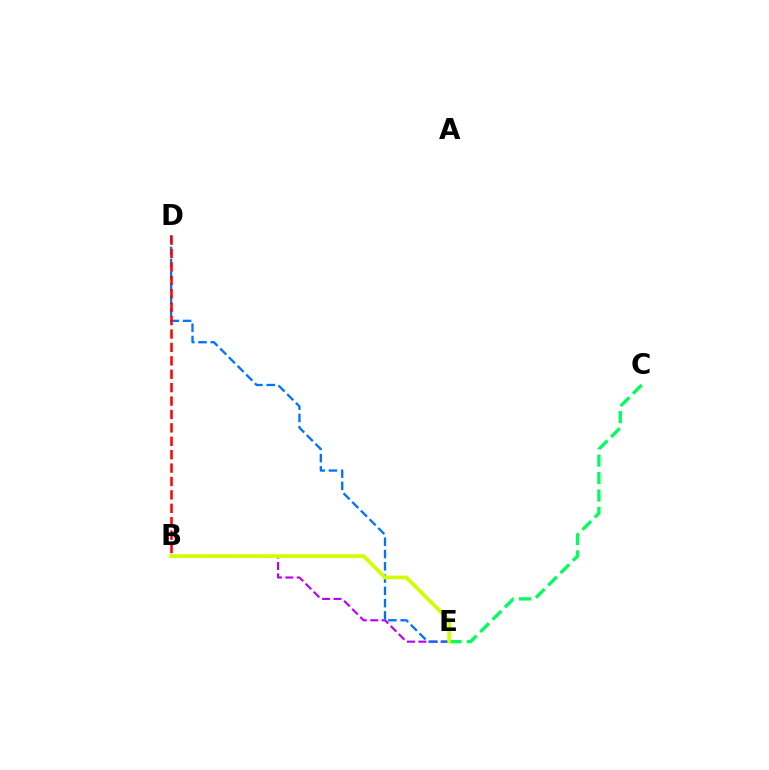{('B', 'E'): [{'color': '#b900ff', 'line_style': 'dashed', 'thickness': 1.55}, {'color': '#d1ff00', 'line_style': 'solid', 'thickness': 2.7}], ('D', 'E'): [{'color': '#0074ff', 'line_style': 'dashed', 'thickness': 1.67}], ('B', 'D'): [{'color': '#ff0000', 'line_style': 'dashed', 'thickness': 1.82}], ('C', 'E'): [{'color': '#00ff5c', 'line_style': 'dashed', 'thickness': 2.37}]}